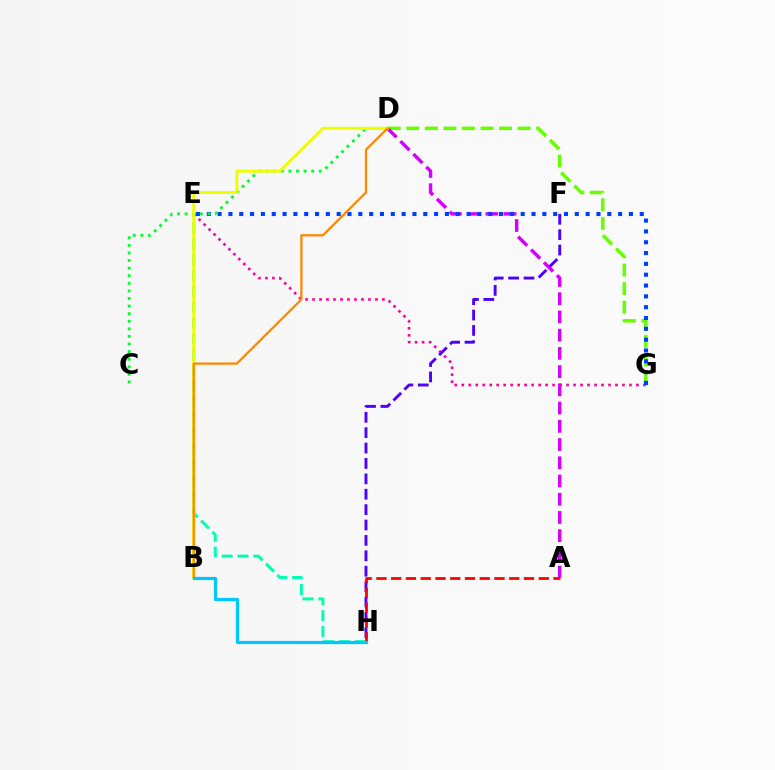{('E', 'H'): [{'color': '#00ffaf', 'line_style': 'dashed', 'thickness': 2.16}], ('D', 'G'): [{'color': '#66ff00', 'line_style': 'dashed', 'thickness': 2.52}], ('A', 'D'): [{'color': '#d600ff', 'line_style': 'dashed', 'thickness': 2.48}], ('E', 'G'): [{'color': '#ff00a0', 'line_style': 'dotted', 'thickness': 1.9}, {'color': '#003fff', 'line_style': 'dotted', 'thickness': 2.94}], ('C', 'D'): [{'color': '#00ff27', 'line_style': 'dotted', 'thickness': 2.06}], ('B', 'D'): [{'color': '#eeff00', 'line_style': 'solid', 'thickness': 2.15}, {'color': '#ff8800', 'line_style': 'solid', 'thickness': 1.63}], ('F', 'H'): [{'color': '#4f00ff', 'line_style': 'dashed', 'thickness': 2.09}], ('A', 'H'): [{'color': '#ff0000', 'line_style': 'dashed', 'thickness': 2.0}], ('B', 'H'): [{'color': '#00c7ff', 'line_style': 'solid', 'thickness': 2.31}]}